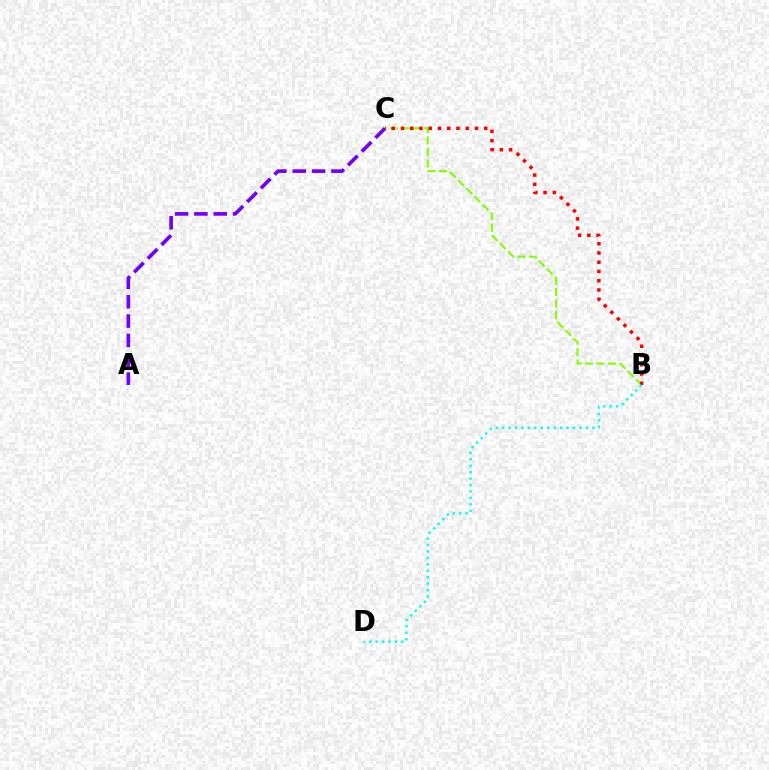{('B', 'C'): [{'color': '#84ff00', 'line_style': 'dashed', 'thickness': 1.56}, {'color': '#ff0000', 'line_style': 'dotted', 'thickness': 2.51}], ('A', 'C'): [{'color': '#7200ff', 'line_style': 'dashed', 'thickness': 2.63}], ('B', 'D'): [{'color': '#00fff6', 'line_style': 'dotted', 'thickness': 1.75}]}